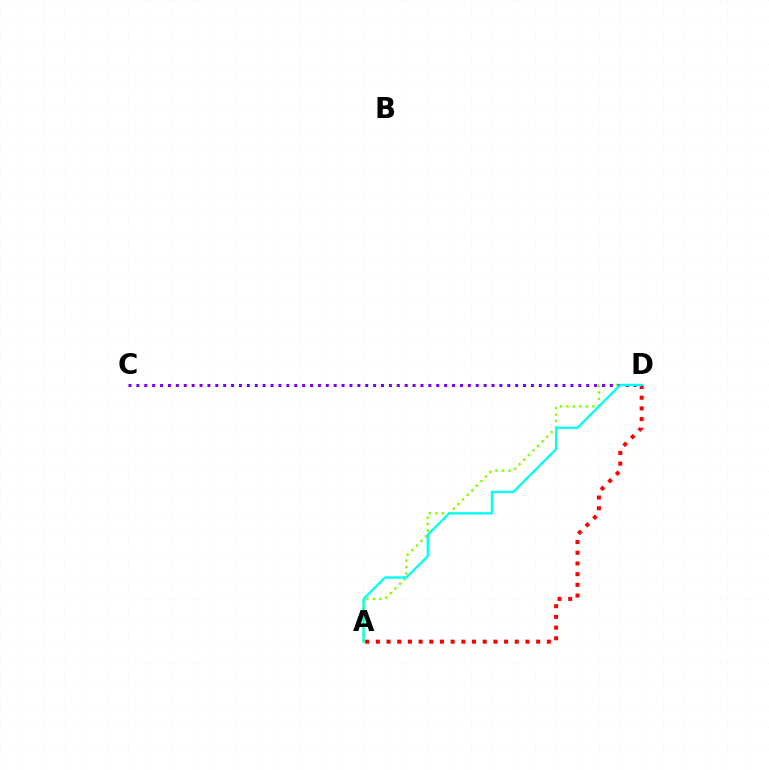{('A', 'D'): [{'color': '#84ff00', 'line_style': 'dotted', 'thickness': 1.76}, {'color': '#ff0000', 'line_style': 'dotted', 'thickness': 2.9}, {'color': '#00fff6', 'line_style': 'solid', 'thickness': 1.68}], ('C', 'D'): [{'color': '#7200ff', 'line_style': 'dotted', 'thickness': 2.14}]}